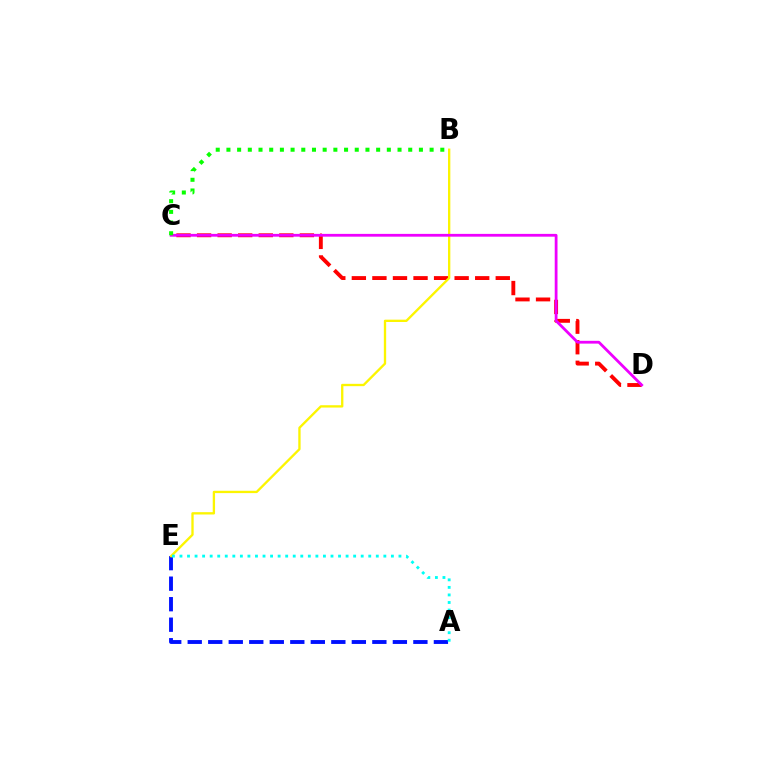{('C', 'D'): [{'color': '#ff0000', 'line_style': 'dashed', 'thickness': 2.79}, {'color': '#ee00ff', 'line_style': 'solid', 'thickness': 2.01}], ('A', 'E'): [{'color': '#0010ff', 'line_style': 'dashed', 'thickness': 2.79}, {'color': '#00fff6', 'line_style': 'dotted', 'thickness': 2.05}], ('B', 'E'): [{'color': '#fcf500', 'line_style': 'solid', 'thickness': 1.68}], ('B', 'C'): [{'color': '#08ff00', 'line_style': 'dotted', 'thickness': 2.91}]}